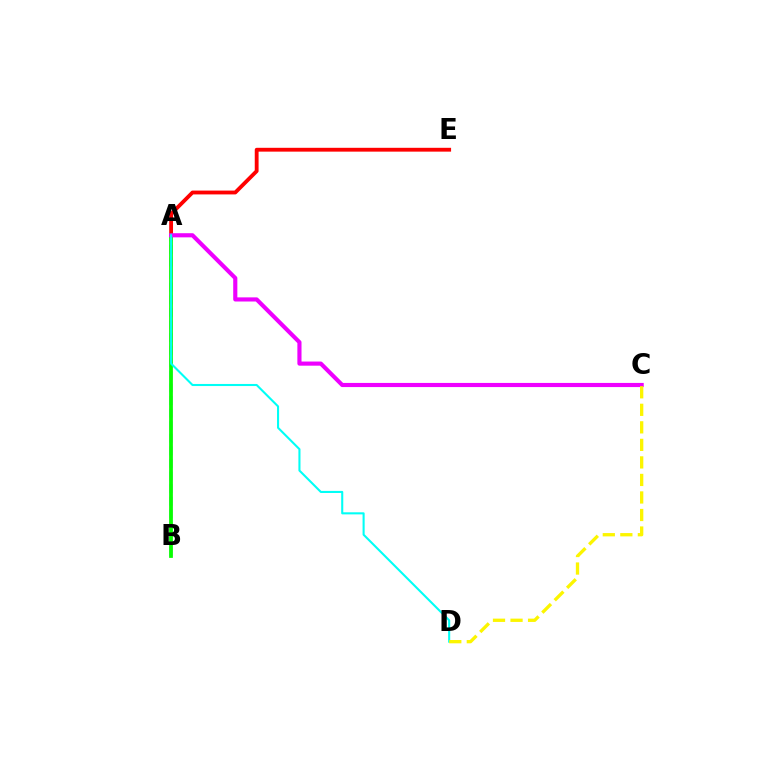{('A', 'E'): [{'color': '#ff0000', 'line_style': 'solid', 'thickness': 2.76}], ('A', 'B'): [{'color': '#0010ff', 'line_style': 'dashed', 'thickness': 1.71}, {'color': '#08ff00', 'line_style': 'solid', 'thickness': 2.7}], ('A', 'C'): [{'color': '#ee00ff', 'line_style': 'solid', 'thickness': 2.98}], ('A', 'D'): [{'color': '#00fff6', 'line_style': 'solid', 'thickness': 1.5}], ('C', 'D'): [{'color': '#fcf500', 'line_style': 'dashed', 'thickness': 2.38}]}